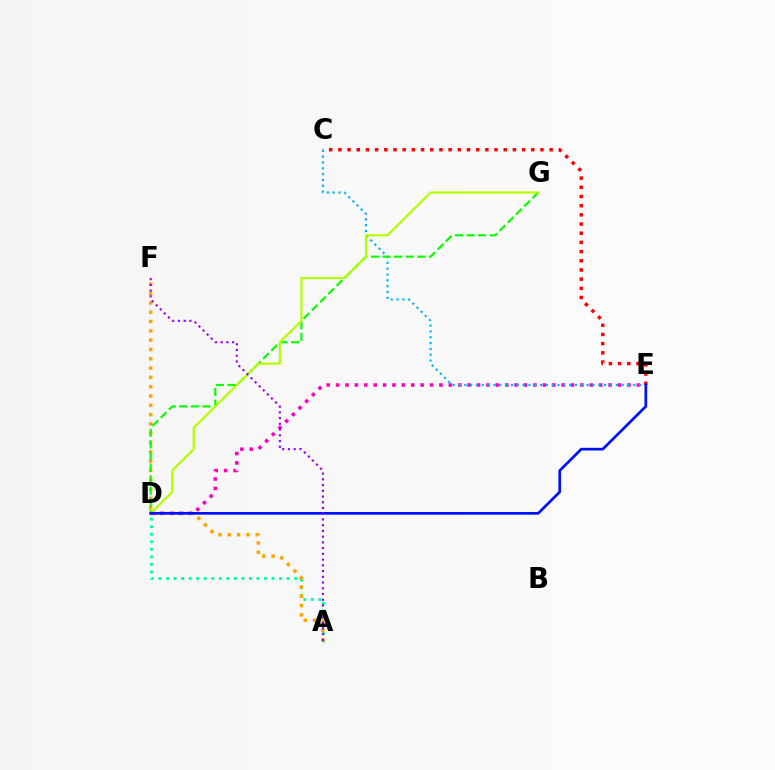{('D', 'E'): [{'color': '#ff00bd', 'line_style': 'dotted', 'thickness': 2.55}, {'color': '#0010ff', 'line_style': 'solid', 'thickness': 1.94}], ('A', 'D'): [{'color': '#00ff9d', 'line_style': 'dotted', 'thickness': 2.05}], ('C', 'E'): [{'color': '#00b5ff', 'line_style': 'dotted', 'thickness': 1.58}, {'color': '#ff0000', 'line_style': 'dotted', 'thickness': 2.5}], ('A', 'F'): [{'color': '#ffa500', 'line_style': 'dotted', 'thickness': 2.53}, {'color': '#9b00ff', 'line_style': 'dotted', 'thickness': 1.56}], ('D', 'G'): [{'color': '#08ff00', 'line_style': 'dashed', 'thickness': 1.58}, {'color': '#b3ff00', 'line_style': 'solid', 'thickness': 1.58}]}